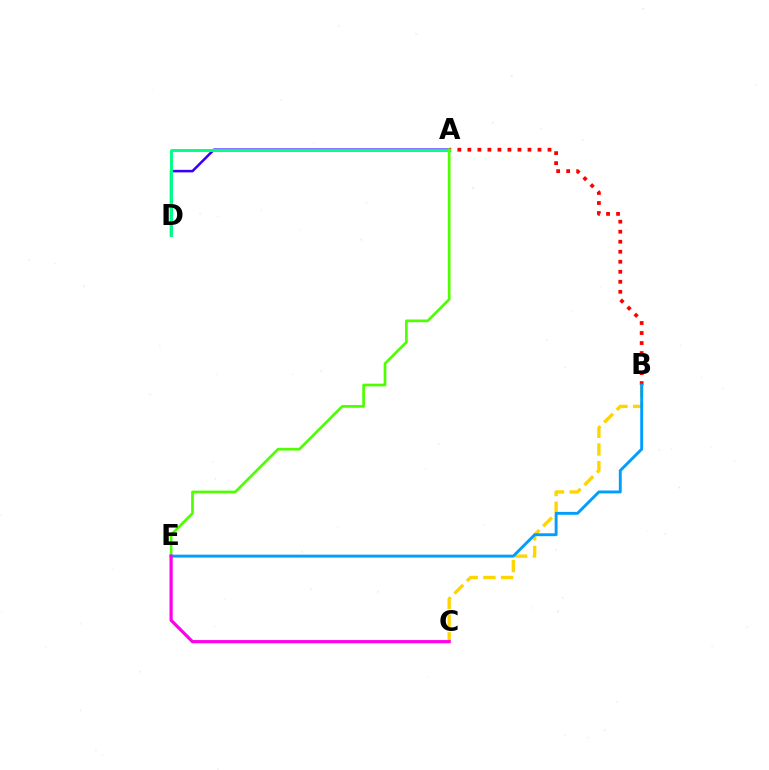{('A', 'D'): [{'color': '#3700ff', 'line_style': 'solid', 'thickness': 1.84}, {'color': '#00ff86', 'line_style': 'solid', 'thickness': 2.11}], ('A', 'B'): [{'color': '#ff0000', 'line_style': 'dotted', 'thickness': 2.72}], ('B', 'C'): [{'color': '#ffd500', 'line_style': 'dashed', 'thickness': 2.41}], ('A', 'E'): [{'color': '#4fff00', 'line_style': 'solid', 'thickness': 1.95}], ('B', 'E'): [{'color': '#009eff', 'line_style': 'solid', 'thickness': 2.09}], ('C', 'E'): [{'color': '#ff00ed', 'line_style': 'solid', 'thickness': 2.31}]}